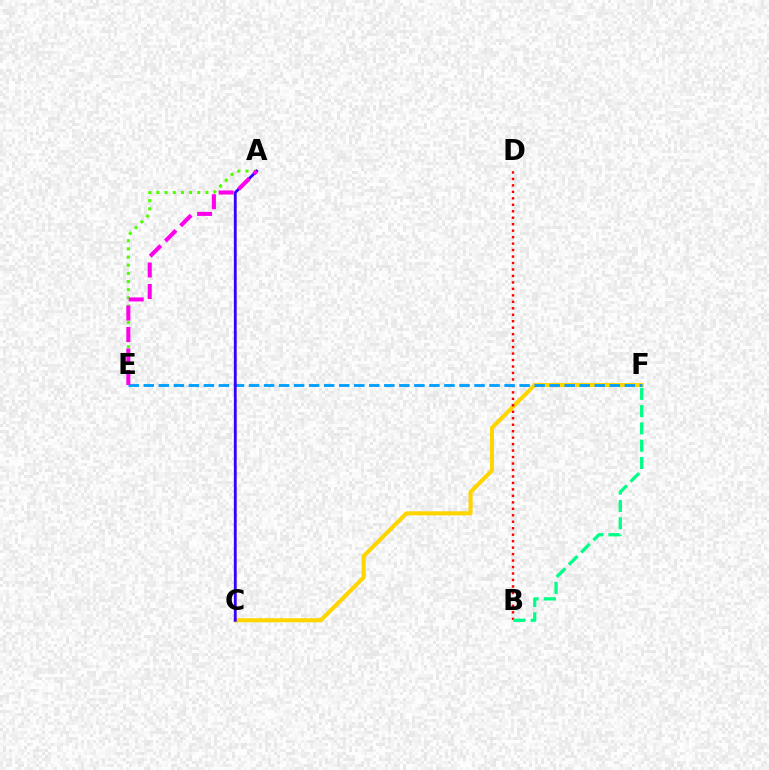{('C', 'F'): [{'color': '#ffd500', 'line_style': 'solid', 'thickness': 2.94}], ('B', 'D'): [{'color': '#ff0000', 'line_style': 'dotted', 'thickness': 1.76}], ('A', 'E'): [{'color': '#4fff00', 'line_style': 'dotted', 'thickness': 2.22}, {'color': '#ff00ed', 'line_style': 'dashed', 'thickness': 2.92}], ('B', 'F'): [{'color': '#00ff86', 'line_style': 'dashed', 'thickness': 2.35}], ('E', 'F'): [{'color': '#009eff', 'line_style': 'dashed', 'thickness': 2.04}], ('A', 'C'): [{'color': '#3700ff', 'line_style': 'solid', 'thickness': 2.04}]}